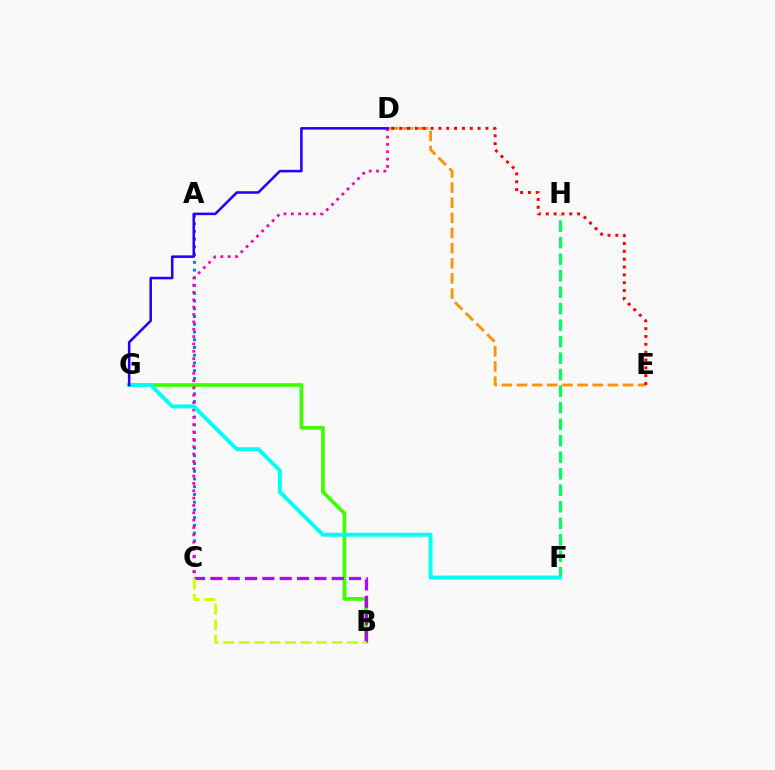{('A', 'C'): [{'color': '#0074ff', 'line_style': 'dotted', 'thickness': 2.1}], ('B', 'G'): [{'color': '#3dff00', 'line_style': 'solid', 'thickness': 2.66}], ('D', 'E'): [{'color': '#ff9400', 'line_style': 'dashed', 'thickness': 2.06}, {'color': '#ff0000', 'line_style': 'dotted', 'thickness': 2.13}], ('F', 'H'): [{'color': '#00ff5c', 'line_style': 'dashed', 'thickness': 2.24}], ('C', 'D'): [{'color': '#ff00ac', 'line_style': 'dotted', 'thickness': 1.99}], ('F', 'G'): [{'color': '#00fff6', 'line_style': 'solid', 'thickness': 2.83}], ('B', 'C'): [{'color': '#b900ff', 'line_style': 'dashed', 'thickness': 2.36}, {'color': '#d1ff00', 'line_style': 'dashed', 'thickness': 2.1}], ('D', 'G'): [{'color': '#2500ff', 'line_style': 'solid', 'thickness': 1.84}]}